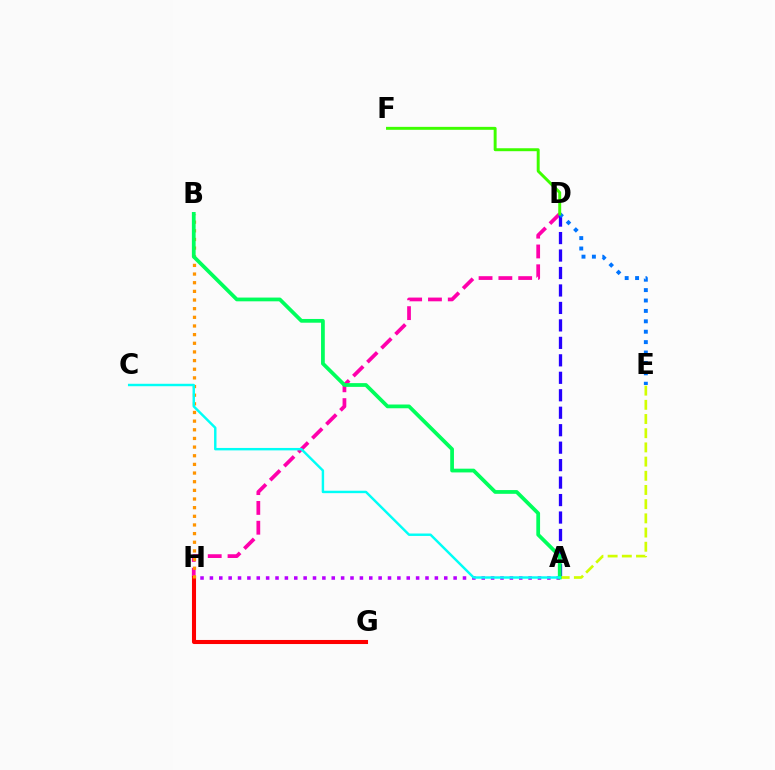{('D', 'H'): [{'color': '#ff00ac', 'line_style': 'dashed', 'thickness': 2.69}], ('A', 'D'): [{'color': '#2500ff', 'line_style': 'dashed', 'thickness': 2.37}], ('A', 'E'): [{'color': '#d1ff00', 'line_style': 'dashed', 'thickness': 1.93}], ('A', 'H'): [{'color': '#b900ff', 'line_style': 'dotted', 'thickness': 2.55}], ('G', 'H'): [{'color': '#ff0000', 'line_style': 'solid', 'thickness': 2.93}], ('B', 'H'): [{'color': '#ff9400', 'line_style': 'dotted', 'thickness': 2.35}], ('A', 'B'): [{'color': '#00ff5c', 'line_style': 'solid', 'thickness': 2.7}], ('A', 'C'): [{'color': '#00fff6', 'line_style': 'solid', 'thickness': 1.75}], ('D', 'E'): [{'color': '#0074ff', 'line_style': 'dotted', 'thickness': 2.83}], ('D', 'F'): [{'color': '#3dff00', 'line_style': 'solid', 'thickness': 2.12}]}